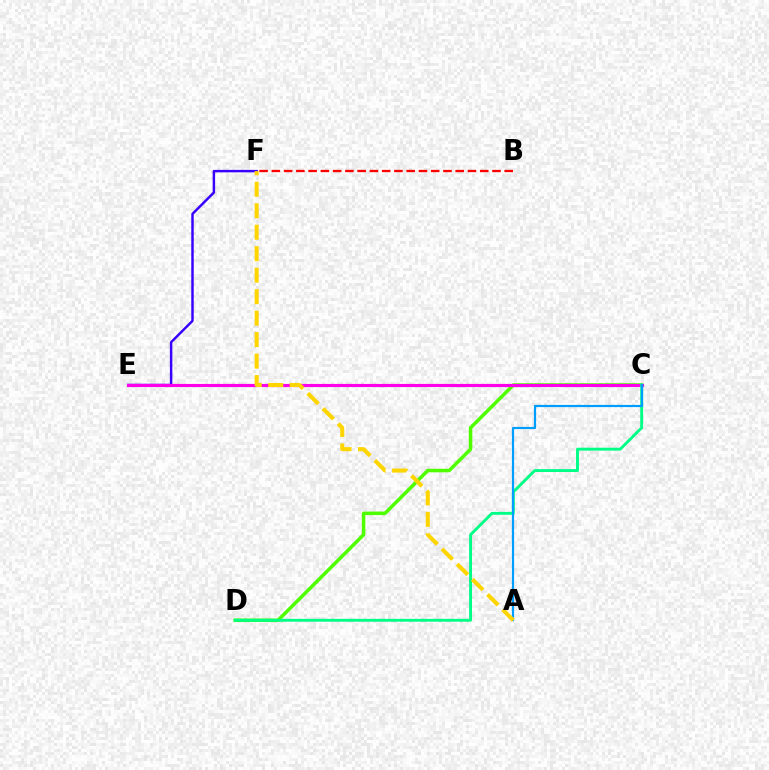{('C', 'D'): [{'color': '#4fff00', 'line_style': 'solid', 'thickness': 2.53}, {'color': '#00ff86', 'line_style': 'solid', 'thickness': 2.1}], ('E', 'F'): [{'color': '#3700ff', 'line_style': 'solid', 'thickness': 1.77}], ('C', 'E'): [{'color': '#ff00ed', 'line_style': 'solid', 'thickness': 2.27}], ('A', 'C'): [{'color': '#009eff', 'line_style': 'solid', 'thickness': 1.58}], ('A', 'F'): [{'color': '#ffd500', 'line_style': 'dashed', 'thickness': 2.92}], ('B', 'F'): [{'color': '#ff0000', 'line_style': 'dashed', 'thickness': 1.66}]}